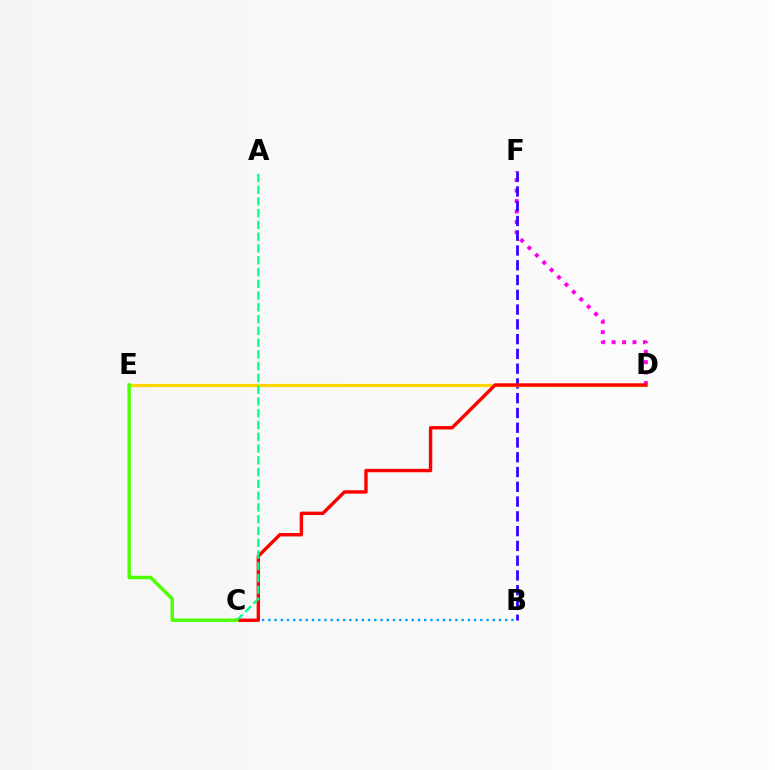{('D', 'F'): [{'color': '#ff00ed', 'line_style': 'dotted', 'thickness': 2.84}], ('B', 'C'): [{'color': '#009eff', 'line_style': 'dotted', 'thickness': 1.69}], ('B', 'F'): [{'color': '#3700ff', 'line_style': 'dashed', 'thickness': 2.01}], ('D', 'E'): [{'color': '#ffd500', 'line_style': 'solid', 'thickness': 2.3}], ('C', 'D'): [{'color': '#ff0000', 'line_style': 'solid', 'thickness': 2.45}], ('A', 'C'): [{'color': '#00ff86', 'line_style': 'dashed', 'thickness': 1.6}], ('C', 'E'): [{'color': '#4fff00', 'line_style': 'solid', 'thickness': 2.49}]}